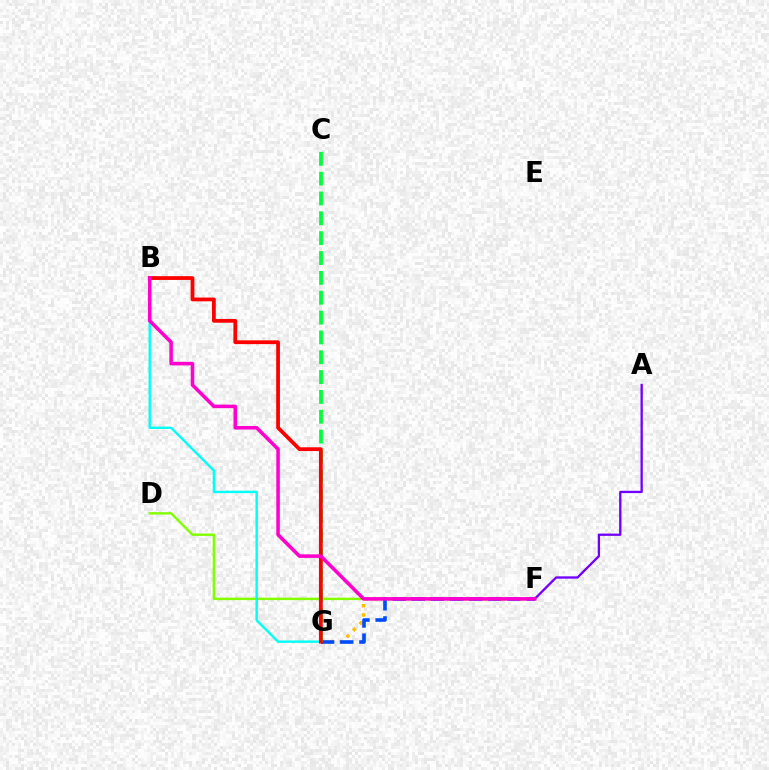{('D', 'F'): [{'color': '#84ff00', 'line_style': 'solid', 'thickness': 1.76}], ('F', 'G'): [{'color': '#ffbd00', 'line_style': 'dotted', 'thickness': 2.5}, {'color': '#004bff', 'line_style': 'dashed', 'thickness': 2.6}], ('C', 'G'): [{'color': '#00ff39', 'line_style': 'dashed', 'thickness': 2.7}], ('B', 'G'): [{'color': '#00fff6', 'line_style': 'solid', 'thickness': 1.72}, {'color': '#ff0000', 'line_style': 'solid', 'thickness': 2.71}], ('A', 'F'): [{'color': '#7200ff', 'line_style': 'solid', 'thickness': 1.67}], ('B', 'F'): [{'color': '#ff00cf', 'line_style': 'solid', 'thickness': 2.56}]}